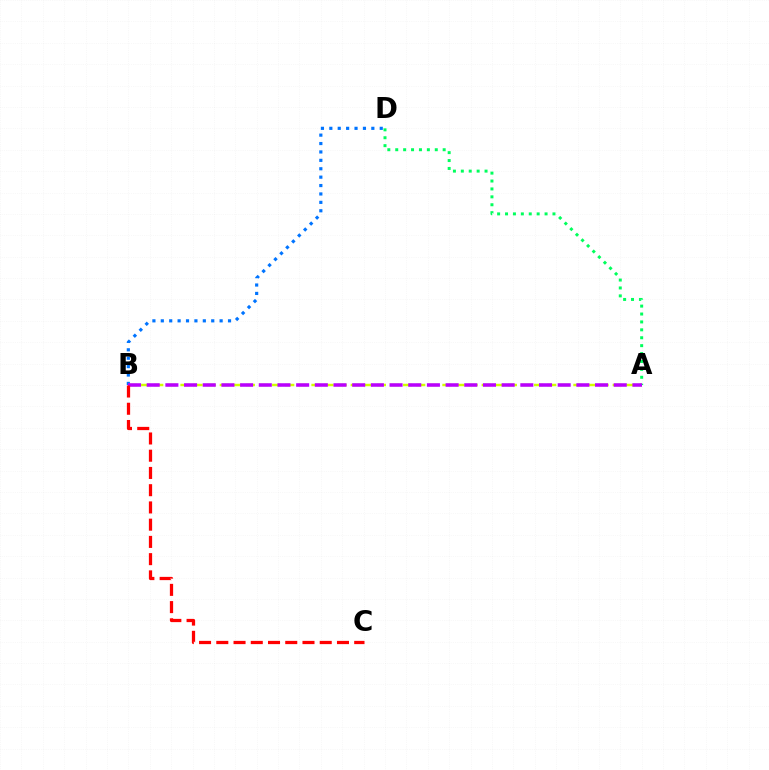{('B', 'D'): [{'color': '#0074ff', 'line_style': 'dotted', 'thickness': 2.28}], ('A', 'B'): [{'color': '#d1ff00', 'line_style': 'dashed', 'thickness': 1.78}, {'color': '#b900ff', 'line_style': 'dashed', 'thickness': 2.54}], ('A', 'D'): [{'color': '#00ff5c', 'line_style': 'dotted', 'thickness': 2.15}], ('B', 'C'): [{'color': '#ff0000', 'line_style': 'dashed', 'thickness': 2.34}]}